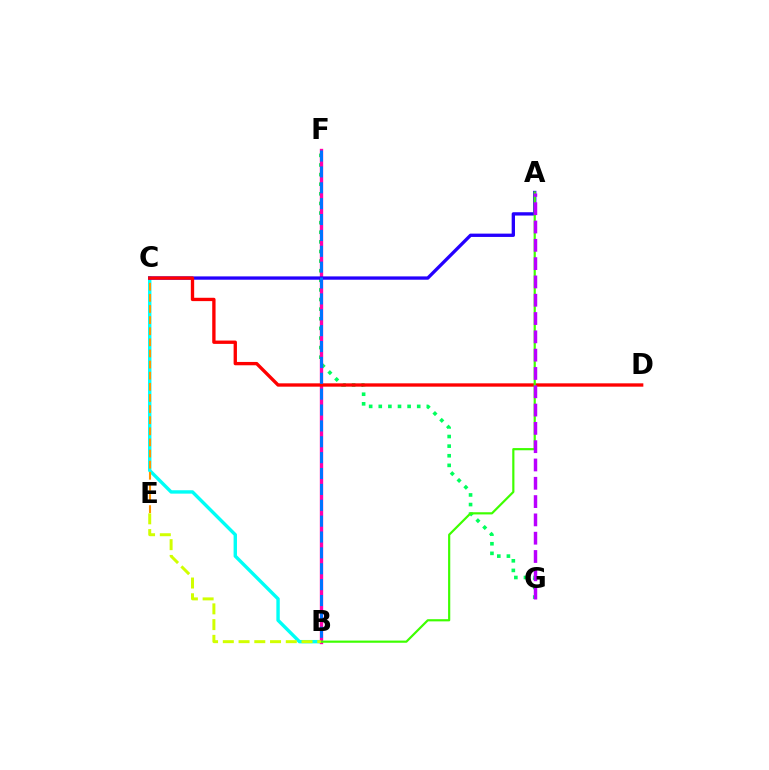{('B', 'C'): [{'color': '#00fff6', 'line_style': 'solid', 'thickness': 2.44}], ('C', 'E'): [{'color': '#ff9400', 'line_style': 'dashed', 'thickness': 1.51}], ('F', 'G'): [{'color': '#00ff5c', 'line_style': 'dotted', 'thickness': 2.61}], ('B', 'F'): [{'color': '#ff00ac', 'line_style': 'solid', 'thickness': 2.41}, {'color': '#0074ff', 'line_style': 'dashed', 'thickness': 2.16}], ('A', 'C'): [{'color': '#2500ff', 'line_style': 'solid', 'thickness': 2.39}], ('C', 'D'): [{'color': '#ff0000', 'line_style': 'solid', 'thickness': 2.4}], ('A', 'B'): [{'color': '#3dff00', 'line_style': 'solid', 'thickness': 1.57}], ('B', 'E'): [{'color': '#d1ff00', 'line_style': 'dashed', 'thickness': 2.14}], ('A', 'G'): [{'color': '#b900ff', 'line_style': 'dashed', 'thickness': 2.49}]}